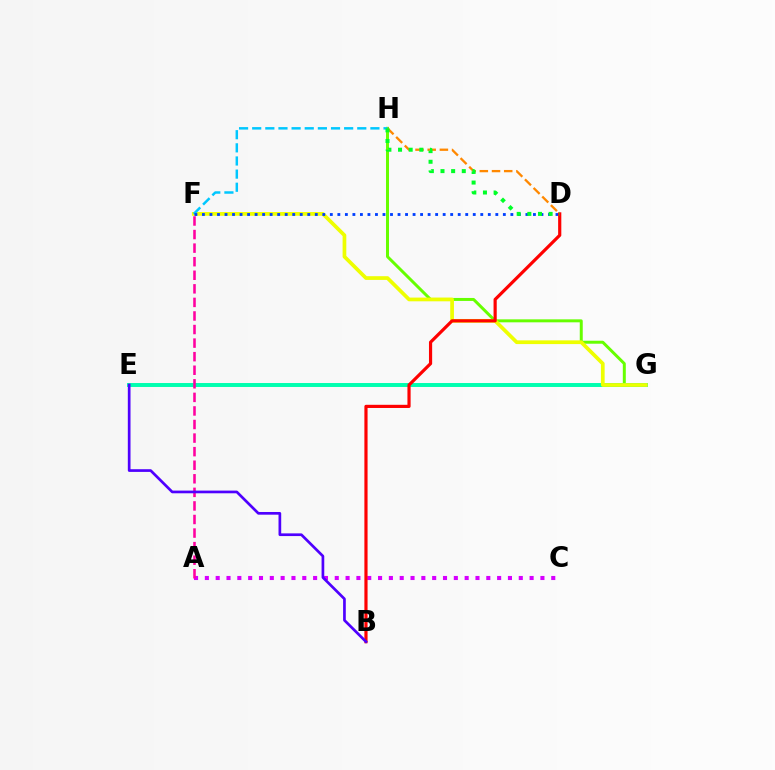{('G', 'H'): [{'color': '#66ff00', 'line_style': 'solid', 'thickness': 2.14}], ('E', 'G'): [{'color': '#00ffaf', 'line_style': 'solid', 'thickness': 2.84}], ('F', 'G'): [{'color': '#eeff00', 'line_style': 'solid', 'thickness': 2.68}], ('A', 'C'): [{'color': '#d600ff', 'line_style': 'dotted', 'thickness': 2.94}], ('D', 'H'): [{'color': '#ff8800', 'line_style': 'dashed', 'thickness': 1.66}, {'color': '#00ff27', 'line_style': 'dotted', 'thickness': 2.89}], ('F', 'H'): [{'color': '#00c7ff', 'line_style': 'dashed', 'thickness': 1.78}], ('A', 'F'): [{'color': '#ff00a0', 'line_style': 'dashed', 'thickness': 1.84}], ('D', 'F'): [{'color': '#003fff', 'line_style': 'dotted', 'thickness': 2.04}], ('B', 'D'): [{'color': '#ff0000', 'line_style': 'solid', 'thickness': 2.29}], ('B', 'E'): [{'color': '#4f00ff', 'line_style': 'solid', 'thickness': 1.94}]}